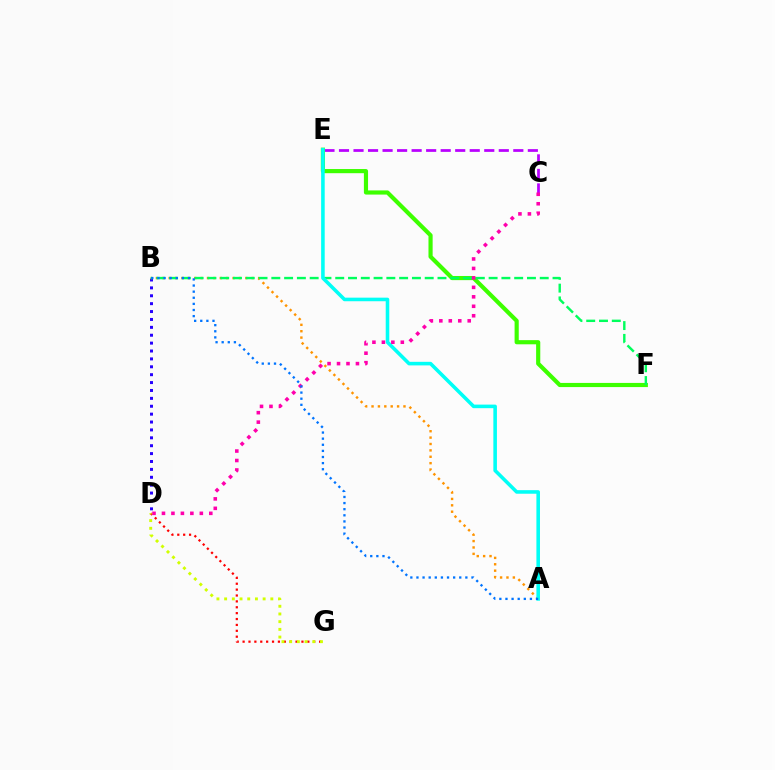{('C', 'E'): [{'color': '#b900ff', 'line_style': 'dashed', 'thickness': 1.97}], ('B', 'D'): [{'color': '#2500ff', 'line_style': 'dotted', 'thickness': 2.14}], ('D', 'G'): [{'color': '#ff0000', 'line_style': 'dotted', 'thickness': 1.6}, {'color': '#d1ff00', 'line_style': 'dotted', 'thickness': 2.09}], ('A', 'B'): [{'color': '#ff9400', 'line_style': 'dotted', 'thickness': 1.74}, {'color': '#0074ff', 'line_style': 'dotted', 'thickness': 1.66}], ('E', 'F'): [{'color': '#3dff00', 'line_style': 'solid', 'thickness': 2.99}], ('B', 'F'): [{'color': '#00ff5c', 'line_style': 'dashed', 'thickness': 1.74}], ('A', 'E'): [{'color': '#00fff6', 'line_style': 'solid', 'thickness': 2.57}], ('C', 'D'): [{'color': '#ff00ac', 'line_style': 'dotted', 'thickness': 2.57}]}